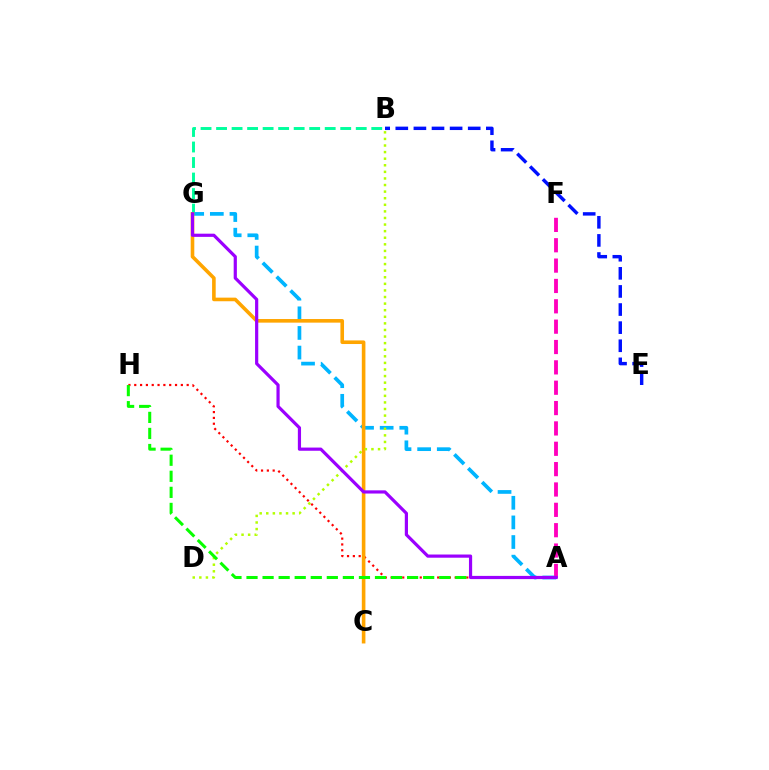{('B', 'G'): [{'color': '#00ff9d', 'line_style': 'dashed', 'thickness': 2.11}], ('A', 'H'): [{'color': '#ff0000', 'line_style': 'dotted', 'thickness': 1.58}, {'color': '#08ff00', 'line_style': 'dashed', 'thickness': 2.18}], ('A', 'G'): [{'color': '#00b5ff', 'line_style': 'dashed', 'thickness': 2.67}, {'color': '#9b00ff', 'line_style': 'solid', 'thickness': 2.3}], ('B', 'E'): [{'color': '#0010ff', 'line_style': 'dashed', 'thickness': 2.46}], ('C', 'G'): [{'color': '#ffa500', 'line_style': 'solid', 'thickness': 2.6}], ('A', 'F'): [{'color': '#ff00bd', 'line_style': 'dashed', 'thickness': 2.76}], ('B', 'D'): [{'color': '#b3ff00', 'line_style': 'dotted', 'thickness': 1.79}]}